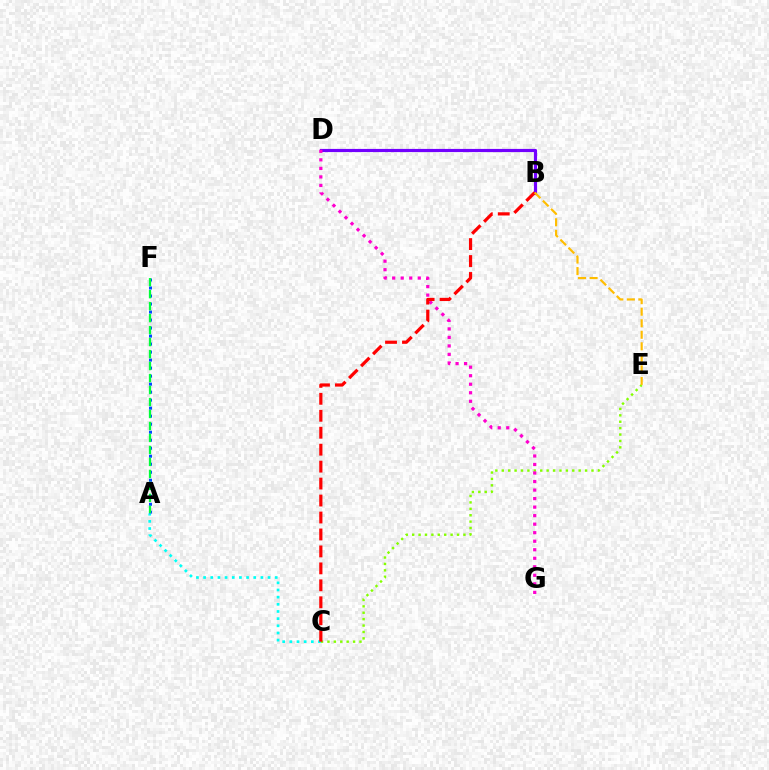{('C', 'E'): [{'color': '#84ff00', 'line_style': 'dotted', 'thickness': 1.74}], ('B', 'D'): [{'color': '#7200ff', 'line_style': 'solid', 'thickness': 2.28}], ('D', 'G'): [{'color': '#ff00cf', 'line_style': 'dotted', 'thickness': 2.32}], ('A', 'C'): [{'color': '#00fff6', 'line_style': 'dotted', 'thickness': 1.95}], ('B', 'C'): [{'color': '#ff0000', 'line_style': 'dashed', 'thickness': 2.3}], ('A', 'F'): [{'color': '#004bff', 'line_style': 'dotted', 'thickness': 2.18}, {'color': '#00ff39', 'line_style': 'dashed', 'thickness': 1.63}], ('B', 'E'): [{'color': '#ffbd00', 'line_style': 'dashed', 'thickness': 1.57}]}